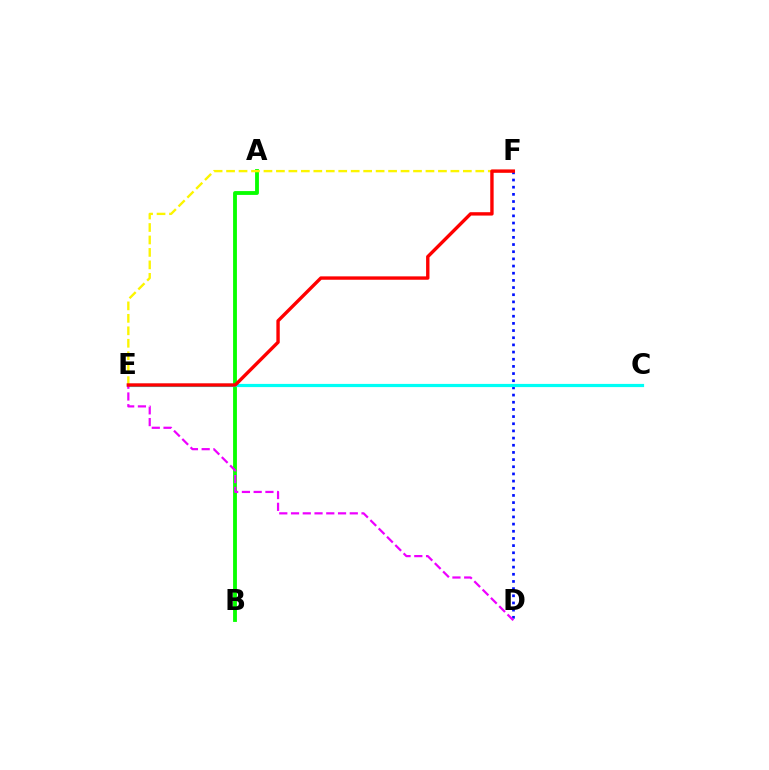{('D', 'F'): [{'color': '#0010ff', 'line_style': 'dotted', 'thickness': 1.95}], ('A', 'B'): [{'color': '#08ff00', 'line_style': 'solid', 'thickness': 2.76}], ('E', 'F'): [{'color': '#fcf500', 'line_style': 'dashed', 'thickness': 1.69}, {'color': '#ff0000', 'line_style': 'solid', 'thickness': 2.43}], ('C', 'E'): [{'color': '#00fff6', 'line_style': 'solid', 'thickness': 2.3}], ('D', 'E'): [{'color': '#ee00ff', 'line_style': 'dashed', 'thickness': 1.6}]}